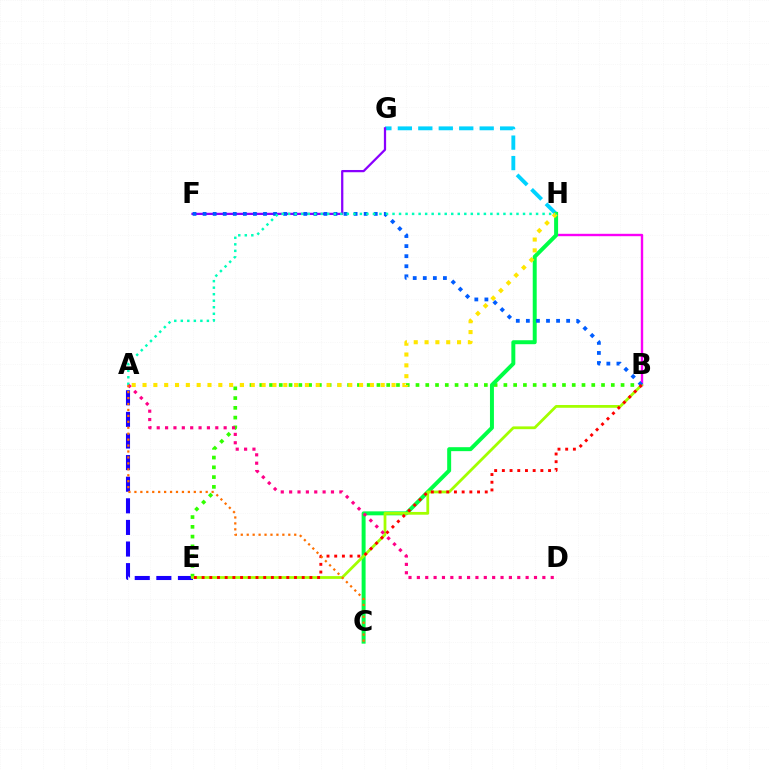{('A', 'E'): [{'color': '#1900ff', 'line_style': 'dashed', 'thickness': 2.94}], ('B', 'E'): [{'color': '#31ff00', 'line_style': 'dotted', 'thickness': 2.65}, {'color': '#a2ff00', 'line_style': 'solid', 'thickness': 2.0}, {'color': '#ff0000', 'line_style': 'dotted', 'thickness': 2.09}], ('B', 'H'): [{'color': '#fa00f9', 'line_style': 'solid', 'thickness': 1.72}], ('G', 'H'): [{'color': '#00d3ff', 'line_style': 'dashed', 'thickness': 2.78}], ('C', 'H'): [{'color': '#00ff45', 'line_style': 'solid', 'thickness': 2.85}], ('F', 'G'): [{'color': '#8a00ff', 'line_style': 'solid', 'thickness': 1.62}], ('A', 'H'): [{'color': '#ffe600', 'line_style': 'dotted', 'thickness': 2.94}, {'color': '#00ffbb', 'line_style': 'dotted', 'thickness': 1.77}], ('B', 'F'): [{'color': '#005dff', 'line_style': 'dotted', 'thickness': 2.74}], ('A', 'D'): [{'color': '#ff0088', 'line_style': 'dotted', 'thickness': 2.27}], ('A', 'C'): [{'color': '#ff7000', 'line_style': 'dotted', 'thickness': 1.61}]}